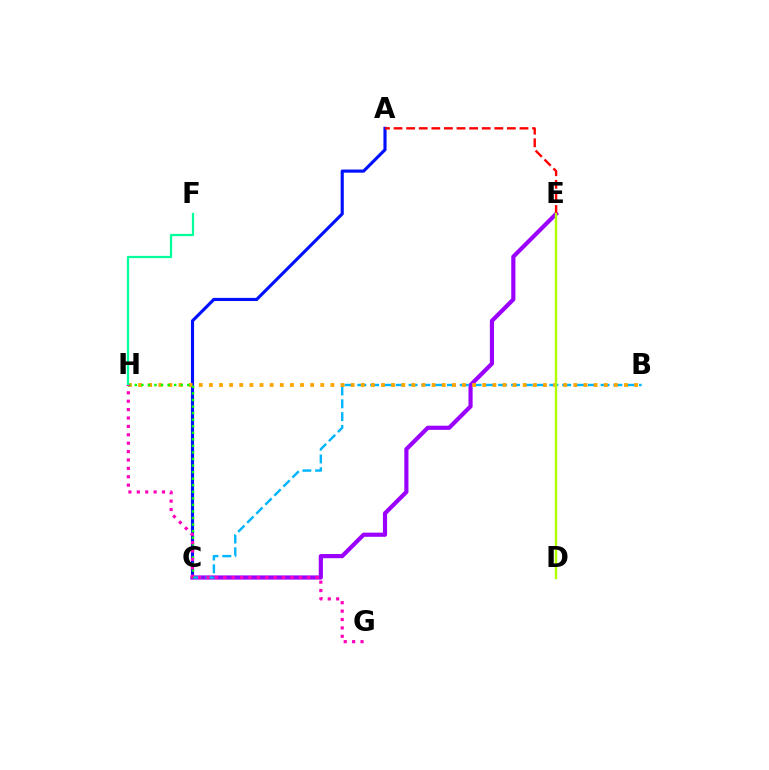{('C', 'E'): [{'color': '#9b00ff', 'line_style': 'solid', 'thickness': 2.99}], ('A', 'C'): [{'color': '#0010ff', 'line_style': 'solid', 'thickness': 2.26}], ('B', 'C'): [{'color': '#00b5ff', 'line_style': 'dashed', 'thickness': 1.74}], ('B', 'H'): [{'color': '#ffa500', 'line_style': 'dotted', 'thickness': 2.75}], ('C', 'H'): [{'color': '#08ff00', 'line_style': 'dotted', 'thickness': 1.78}], ('F', 'H'): [{'color': '#00ff9d', 'line_style': 'solid', 'thickness': 1.62}], ('A', 'E'): [{'color': '#ff0000', 'line_style': 'dashed', 'thickness': 1.71}], ('D', 'E'): [{'color': '#b3ff00', 'line_style': 'solid', 'thickness': 1.73}], ('G', 'H'): [{'color': '#ff00bd', 'line_style': 'dotted', 'thickness': 2.28}]}